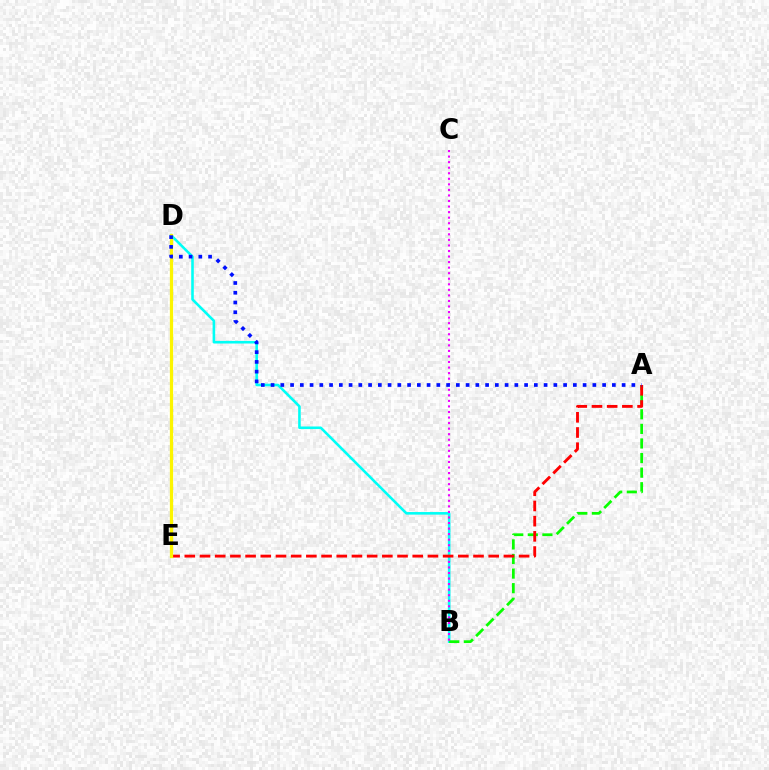{('B', 'D'): [{'color': '#00fff6', 'line_style': 'solid', 'thickness': 1.86}], ('A', 'B'): [{'color': '#08ff00', 'line_style': 'dashed', 'thickness': 1.98}], ('B', 'C'): [{'color': '#ee00ff', 'line_style': 'dotted', 'thickness': 1.51}], ('A', 'E'): [{'color': '#ff0000', 'line_style': 'dashed', 'thickness': 2.06}], ('D', 'E'): [{'color': '#fcf500', 'line_style': 'solid', 'thickness': 2.33}], ('A', 'D'): [{'color': '#0010ff', 'line_style': 'dotted', 'thickness': 2.65}]}